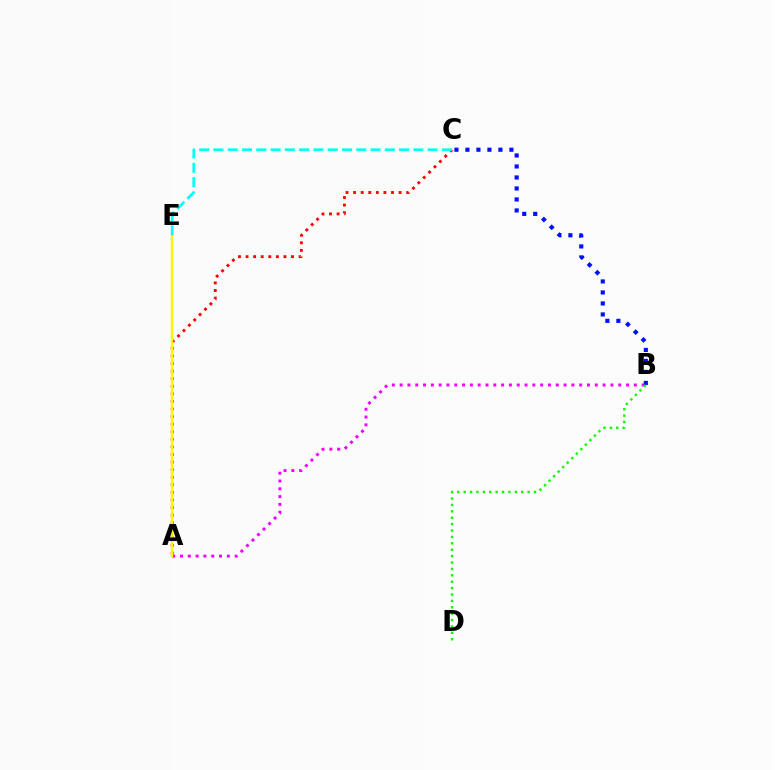{('A', 'B'): [{'color': '#ee00ff', 'line_style': 'dotted', 'thickness': 2.12}], ('B', 'C'): [{'color': '#0010ff', 'line_style': 'dotted', 'thickness': 2.99}], ('A', 'C'): [{'color': '#ff0000', 'line_style': 'dotted', 'thickness': 2.06}], ('B', 'D'): [{'color': '#08ff00', 'line_style': 'dotted', 'thickness': 1.74}], ('A', 'E'): [{'color': '#fcf500', 'line_style': 'solid', 'thickness': 1.71}], ('C', 'E'): [{'color': '#00fff6', 'line_style': 'dashed', 'thickness': 1.94}]}